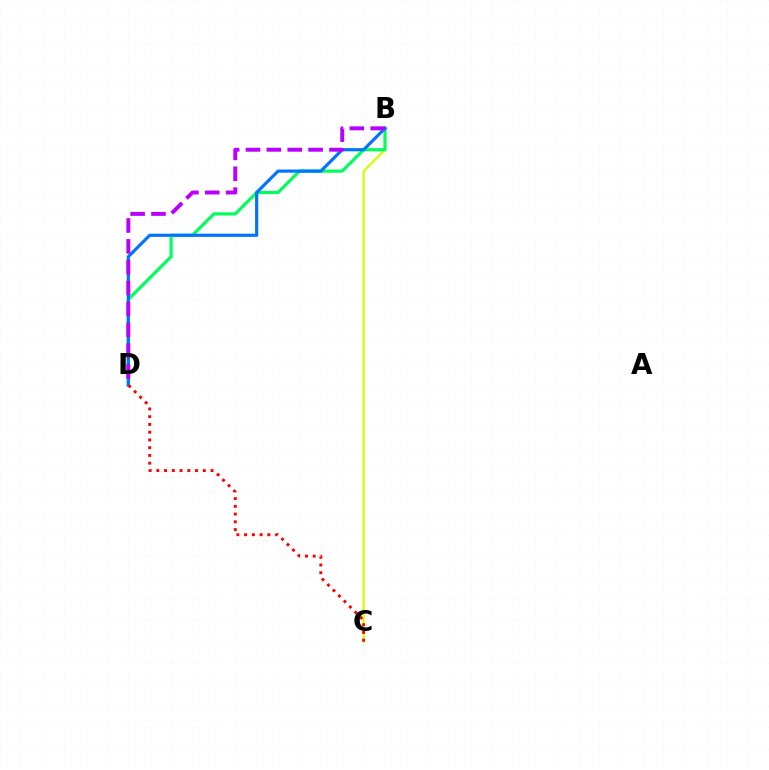{('B', 'C'): [{'color': '#d1ff00', 'line_style': 'solid', 'thickness': 1.62}], ('B', 'D'): [{'color': '#00ff5c', 'line_style': 'solid', 'thickness': 2.29}, {'color': '#0074ff', 'line_style': 'solid', 'thickness': 2.27}, {'color': '#b900ff', 'line_style': 'dashed', 'thickness': 2.84}], ('C', 'D'): [{'color': '#ff0000', 'line_style': 'dotted', 'thickness': 2.1}]}